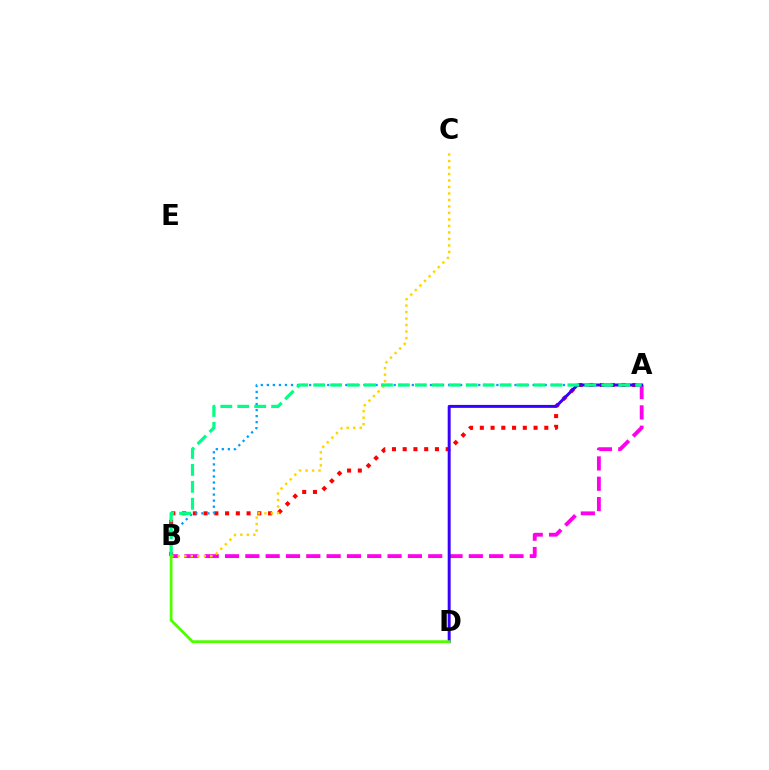{('A', 'B'): [{'color': '#ff0000', 'line_style': 'dotted', 'thickness': 2.92}, {'color': '#009eff', 'line_style': 'dotted', 'thickness': 1.64}, {'color': '#ff00ed', 'line_style': 'dashed', 'thickness': 2.76}, {'color': '#00ff86', 'line_style': 'dashed', 'thickness': 2.3}], ('B', 'C'): [{'color': '#ffd500', 'line_style': 'dotted', 'thickness': 1.76}], ('A', 'D'): [{'color': '#3700ff', 'line_style': 'solid', 'thickness': 2.13}], ('B', 'D'): [{'color': '#4fff00', 'line_style': 'solid', 'thickness': 2.01}]}